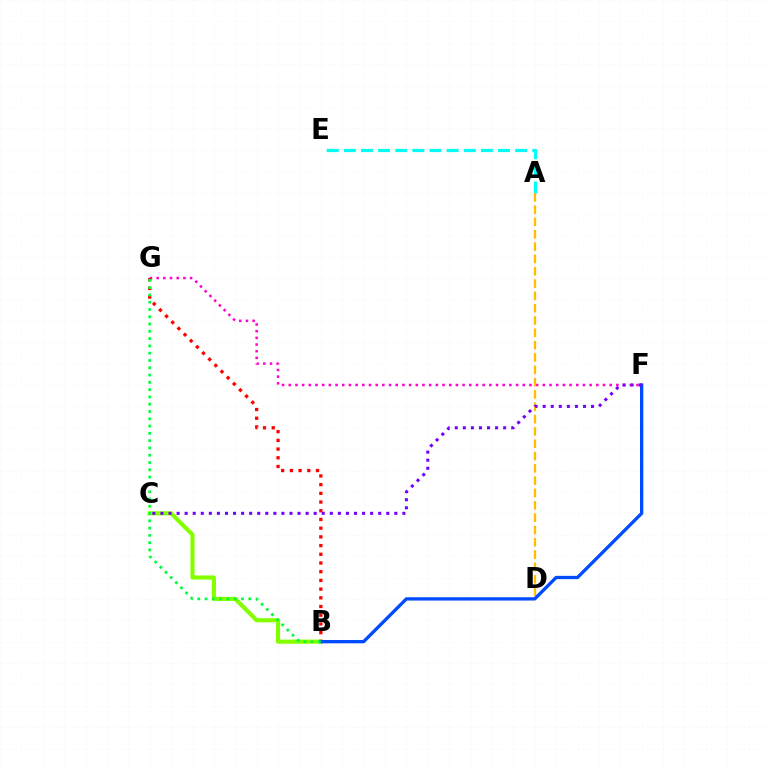{('A', 'E'): [{'color': '#00fff6', 'line_style': 'dashed', 'thickness': 2.33}], ('F', 'G'): [{'color': '#ff00cf', 'line_style': 'dotted', 'thickness': 1.82}], ('B', 'C'): [{'color': '#84ff00', 'line_style': 'solid', 'thickness': 2.97}], ('B', 'G'): [{'color': '#ff0000', 'line_style': 'dotted', 'thickness': 2.37}, {'color': '#00ff39', 'line_style': 'dotted', 'thickness': 1.98}], ('A', 'D'): [{'color': '#ffbd00', 'line_style': 'dashed', 'thickness': 1.67}], ('B', 'F'): [{'color': '#004bff', 'line_style': 'solid', 'thickness': 2.38}], ('C', 'F'): [{'color': '#7200ff', 'line_style': 'dotted', 'thickness': 2.19}]}